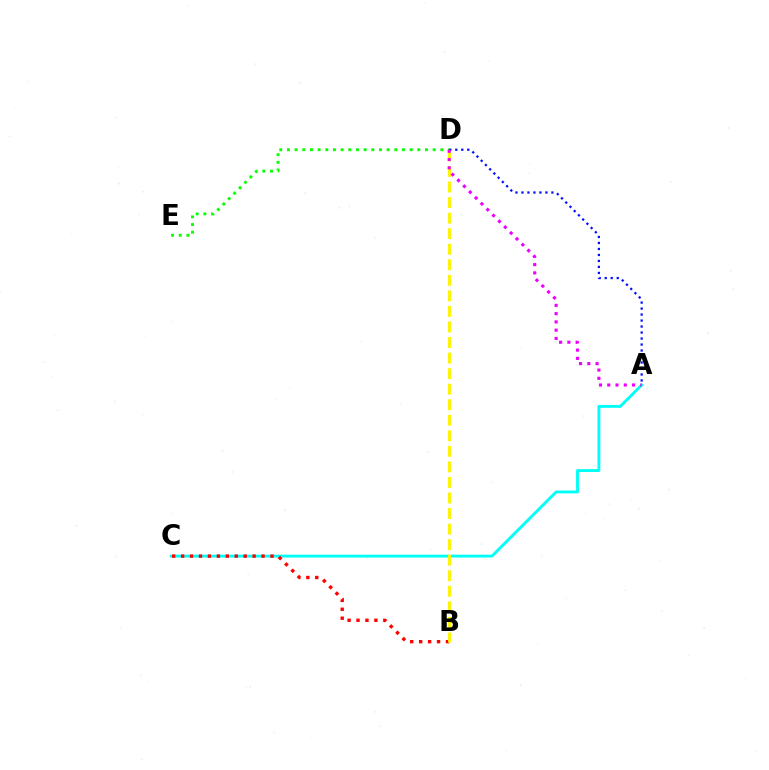{('D', 'E'): [{'color': '#08ff00', 'line_style': 'dotted', 'thickness': 2.08}], ('A', 'C'): [{'color': '#00fff6', 'line_style': 'solid', 'thickness': 2.07}], ('B', 'C'): [{'color': '#ff0000', 'line_style': 'dotted', 'thickness': 2.43}], ('B', 'D'): [{'color': '#fcf500', 'line_style': 'dashed', 'thickness': 2.11}], ('A', 'D'): [{'color': '#0010ff', 'line_style': 'dotted', 'thickness': 1.63}, {'color': '#ee00ff', 'line_style': 'dotted', 'thickness': 2.25}]}